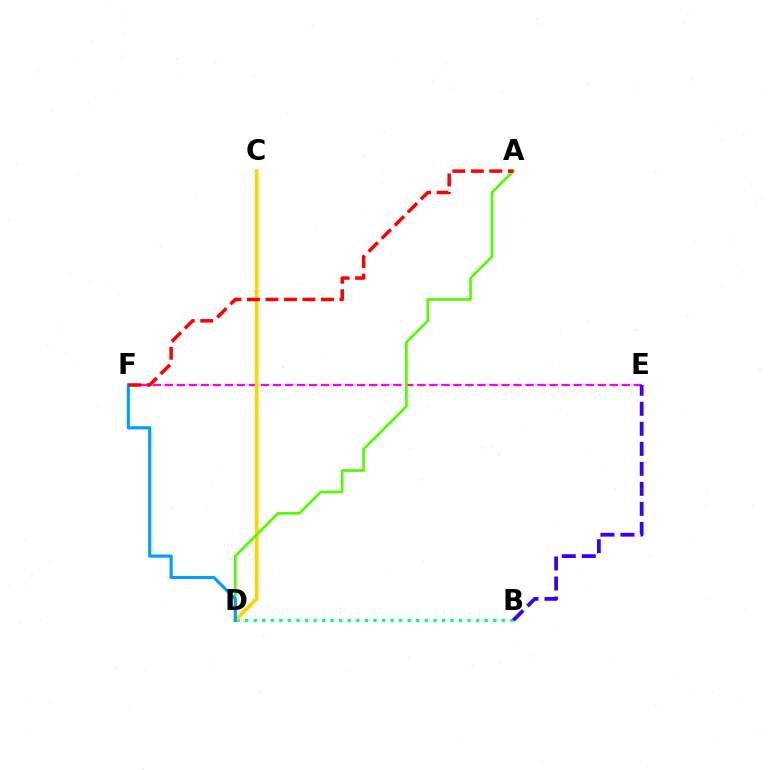{('E', 'F'): [{'color': '#ff00ed', 'line_style': 'dashed', 'thickness': 1.63}], ('B', 'D'): [{'color': '#00ff86', 'line_style': 'dotted', 'thickness': 2.32}], ('C', 'D'): [{'color': '#ffd500', 'line_style': 'solid', 'thickness': 2.69}], ('A', 'D'): [{'color': '#4fff00', 'line_style': 'solid', 'thickness': 1.92}], ('D', 'F'): [{'color': '#009eff', 'line_style': 'solid', 'thickness': 2.26}], ('A', 'F'): [{'color': '#ff0000', 'line_style': 'dashed', 'thickness': 2.51}], ('B', 'E'): [{'color': '#3700ff', 'line_style': 'dashed', 'thickness': 2.72}]}